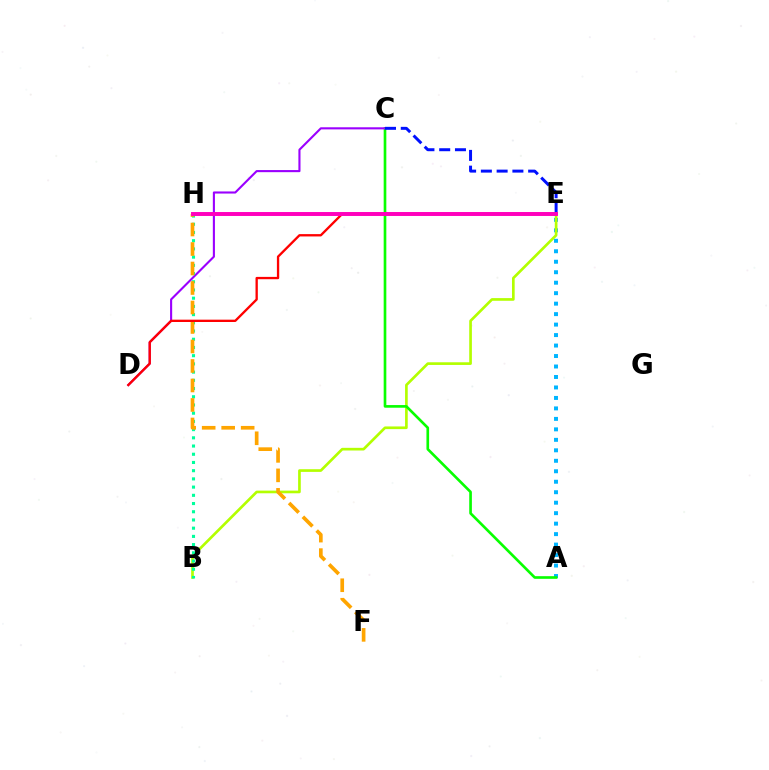{('A', 'E'): [{'color': '#00b5ff', 'line_style': 'dotted', 'thickness': 2.85}], ('B', 'E'): [{'color': '#b3ff00', 'line_style': 'solid', 'thickness': 1.92}], ('A', 'C'): [{'color': '#08ff00', 'line_style': 'solid', 'thickness': 1.91}], ('C', 'D'): [{'color': '#9b00ff', 'line_style': 'solid', 'thickness': 1.52}], ('B', 'H'): [{'color': '#00ff9d', 'line_style': 'dotted', 'thickness': 2.23}], ('C', 'E'): [{'color': '#0010ff', 'line_style': 'dashed', 'thickness': 2.14}], ('F', 'H'): [{'color': '#ffa500', 'line_style': 'dashed', 'thickness': 2.65}], ('D', 'E'): [{'color': '#ff0000', 'line_style': 'solid', 'thickness': 1.68}], ('E', 'H'): [{'color': '#ff00bd', 'line_style': 'solid', 'thickness': 2.83}]}